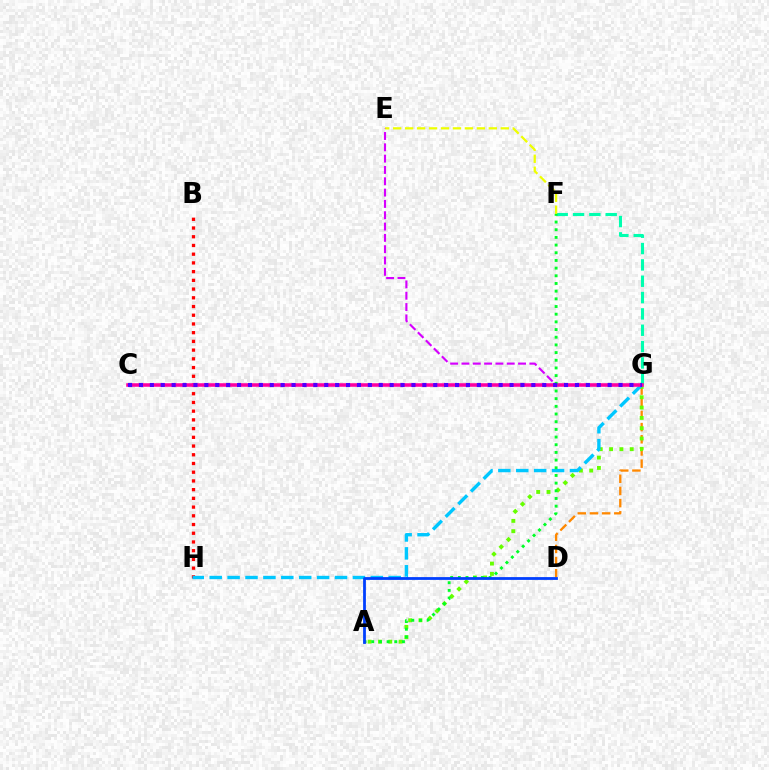{('D', 'G'): [{'color': '#ff8800', 'line_style': 'dashed', 'thickness': 1.65}], ('B', 'H'): [{'color': '#ff0000', 'line_style': 'dotted', 'thickness': 2.37}], ('A', 'G'): [{'color': '#66ff00', 'line_style': 'dotted', 'thickness': 2.8}], ('F', 'G'): [{'color': '#00ffaf', 'line_style': 'dashed', 'thickness': 2.22}], ('G', 'H'): [{'color': '#00c7ff', 'line_style': 'dashed', 'thickness': 2.43}], ('E', 'F'): [{'color': '#eeff00', 'line_style': 'dashed', 'thickness': 1.62}], ('E', 'G'): [{'color': '#d600ff', 'line_style': 'dashed', 'thickness': 1.54}], ('C', 'G'): [{'color': '#ff00a0', 'line_style': 'solid', 'thickness': 2.55}, {'color': '#4f00ff', 'line_style': 'dotted', 'thickness': 2.96}], ('A', 'F'): [{'color': '#00ff27', 'line_style': 'dotted', 'thickness': 2.09}], ('A', 'D'): [{'color': '#003fff', 'line_style': 'solid', 'thickness': 2.01}]}